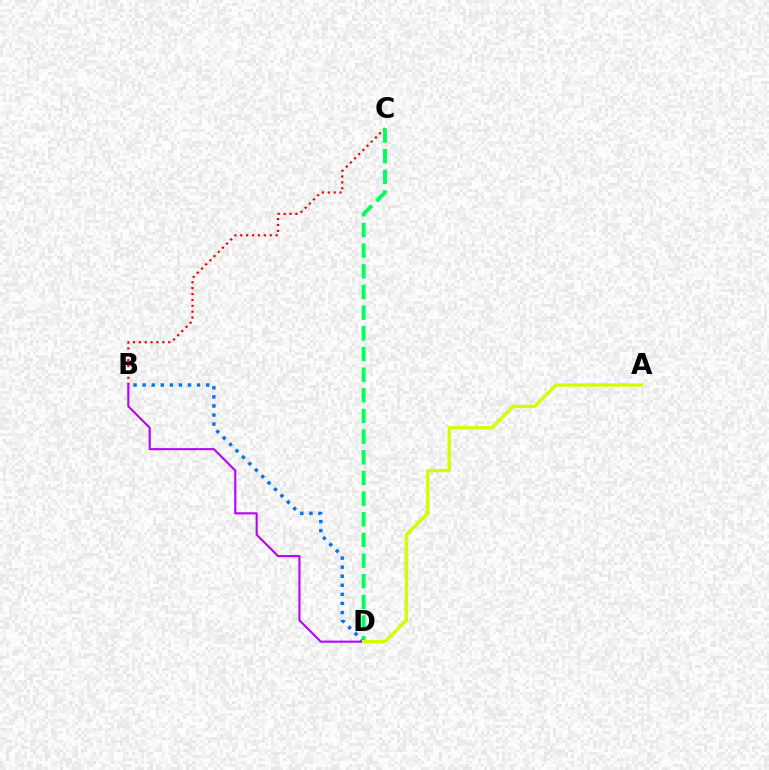{('B', 'C'): [{'color': '#ff0000', 'line_style': 'dotted', 'thickness': 1.6}], ('B', 'D'): [{'color': '#0074ff', 'line_style': 'dotted', 'thickness': 2.47}, {'color': '#b900ff', 'line_style': 'solid', 'thickness': 1.51}], ('C', 'D'): [{'color': '#00ff5c', 'line_style': 'dashed', 'thickness': 2.81}], ('A', 'D'): [{'color': '#d1ff00', 'line_style': 'solid', 'thickness': 2.4}]}